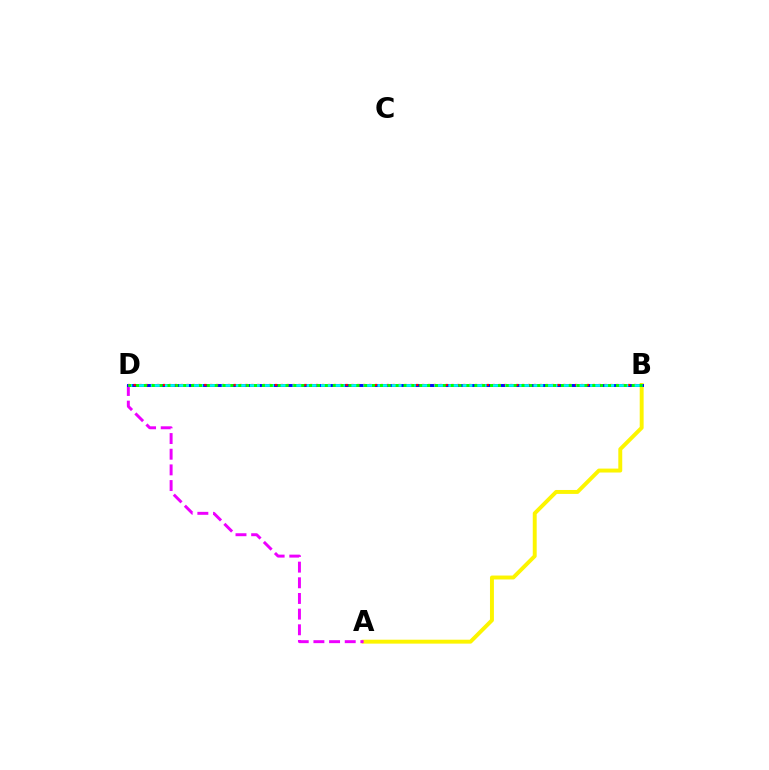{('A', 'B'): [{'color': '#fcf500', 'line_style': 'solid', 'thickness': 2.83}], ('A', 'D'): [{'color': '#ee00ff', 'line_style': 'dashed', 'thickness': 2.13}], ('B', 'D'): [{'color': '#0010ff', 'line_style': 'solid', 'thickness': 2.12}, {'color': '#ff0000', 'line_style': 'dotted', 'thickness': 1.6}, {'color': '#00fff6', 'line_style': 'dashed', 'thickness': 1.93}, {'color': '#08ff00', 'line_style': 'dotted', 'thickness': 2.14}]}